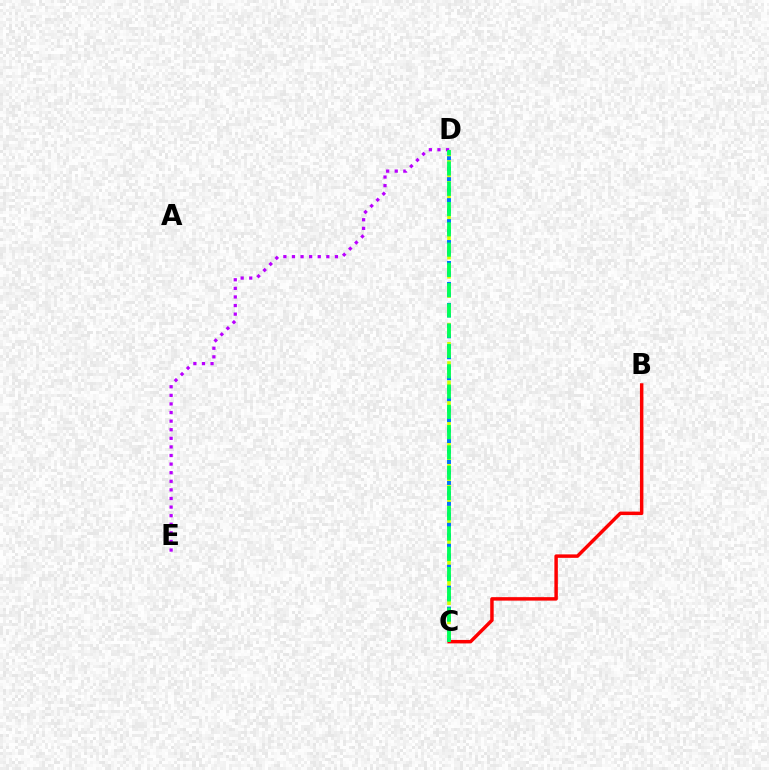{('C', 'D'): [{'color': '#d1ff00', 'line_style': 'dashed', 'thickness': 2.61}, {'color': '#0074ff', 'line_style': 'dotted', 'thickness': 2.85}, {'color': '#00ff5c', 'line_style': 'dashed', 'thickness': 2.75}], ('D', 'E'): [{'color': '#b900ff', 'line_style': 'dotted', 'thickness': 2.33}], ('B', 'C'): [{'color': '#ff0000', 'line_style': 'solid', 'thickness': 2.5}]}